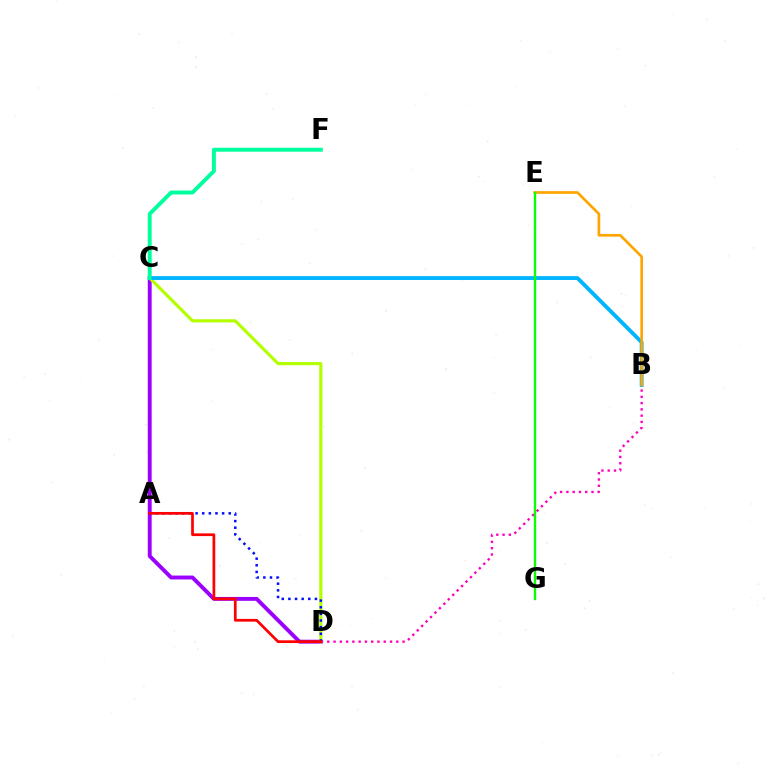{('C', 'D'): [{'color': '#9b00ff', 'line_style': 'solid', 'thickness': 2.8}, {'color': '#b3ff00', 'line_style': 'solid', 'thickness': 2.28}], ('B', 'D'): [{'color': '#ff00bd', 'line_style': 'dotted', 'thickness': 1.7}], ('A', 'D'): [{'color': '#0010ff', 'line_style': 'dotted', 'thickness': 1.8}, {'color': '#ff0000', 'line_style': 'solid', 'thickness': 1.96}], ('B', 'C'): [{'color': '#00b5ff', 'line_style': 'solid', 'thickness': 2.77}], ('C', 'F'): [{'color': '#00ff9d', 'line_style': 'solid', 'thickness': 2.83}], ('B', 'E'): [{'color': '#ffa500', 'line_style': 'solid', 'thickness': 1.92}], ('E', 'G'): [{'color': '#08ff00', 'line_style': 'solid', 'thickness': 1.67}]}